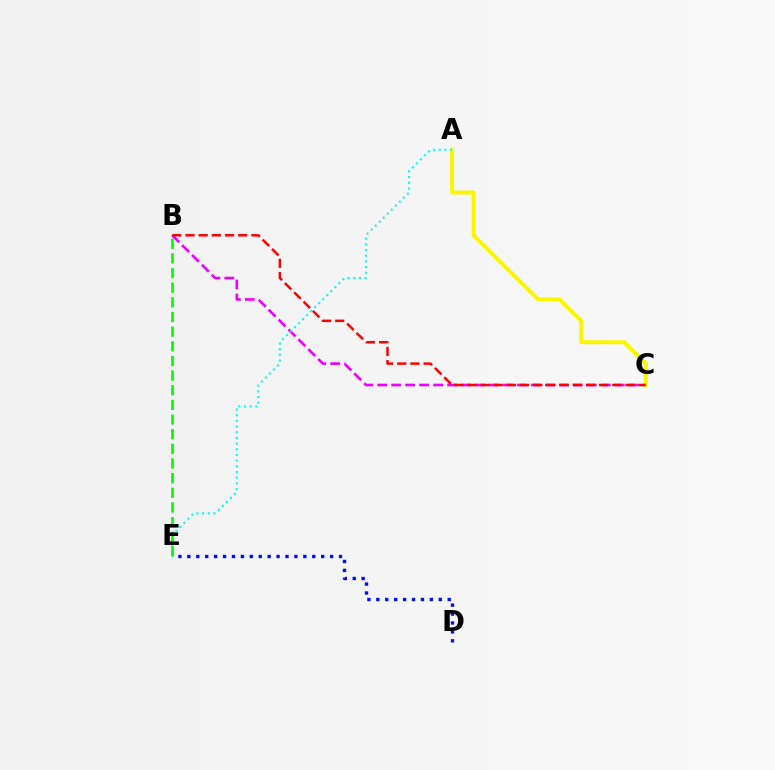{('D', 'E'): [{'color': '#0010ff', 'line_style': 'dotted', 'thickness': 2.42}], ('B', 'C'): [{'color': '#ee00ff', 'line_style': 'dashed', 'thickness': 1.9}, {'color': '#ff0000', 'line_style': 'dashed', 'thickness': 1.79}], ('A', 'C'): [{'color': '#fcf500', 'line_style': 'solid', 'thickness': 2.85}], ('A', 'E'): [{'color': '#00fff6', 'line_style': 'dotted', 'thickness': 1.54}], ('B', 'E'): [{'color': '#08ff00', 'line_style': 'dashed', 'thickness': 1.99}]}